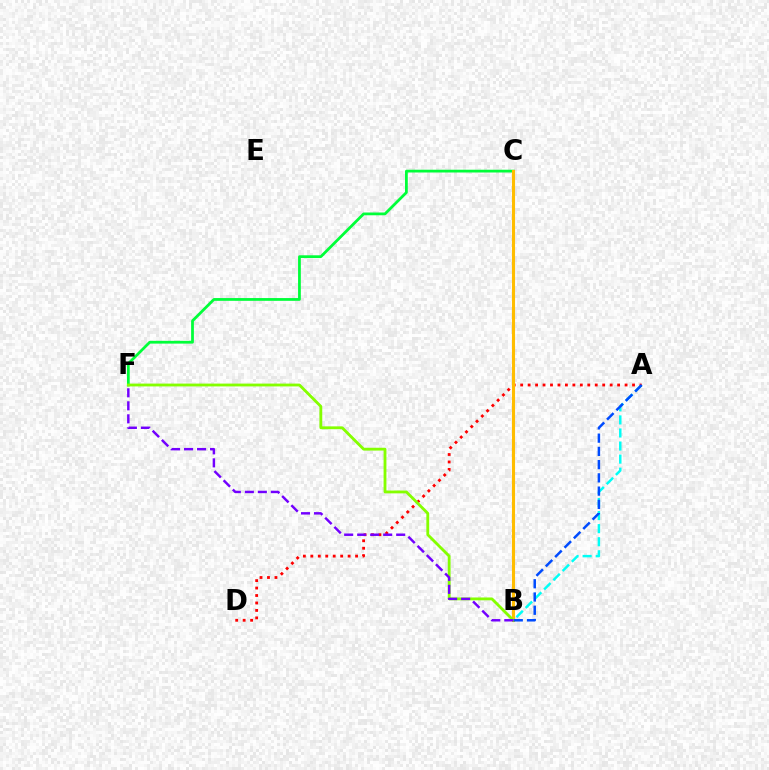{('C', 'F'): [{'color': '#00ff39', 'line_style': 'solid', 'thickness': 1.99}], ('A', 'B'): [{'color': '#00fff6', 'line_style': 'dashed', 'thickness': 1.78}, {'color': '#004bff', 'line_style': 'dashed', 'thickness': 1.8}], ('A', 'D'): [{'color': '#ff0000', 'line_style': 'dotted', 'thickness': 2.03}], ('B', 'C'): [{'color': '#ff00cf', 'line_style': 'solid', 'thickness': 1.92}, {'color': '#ffbd00', 'line_style': 'solid', 'thickness': 2.23}], ('B', 'F'): [{'color': '#84ff00', 'line_style': 'solid', 'thickness': 2.04}, {'color': '#7200ff', 'line_style': 'dashed', 'thickness': 1.77}]}